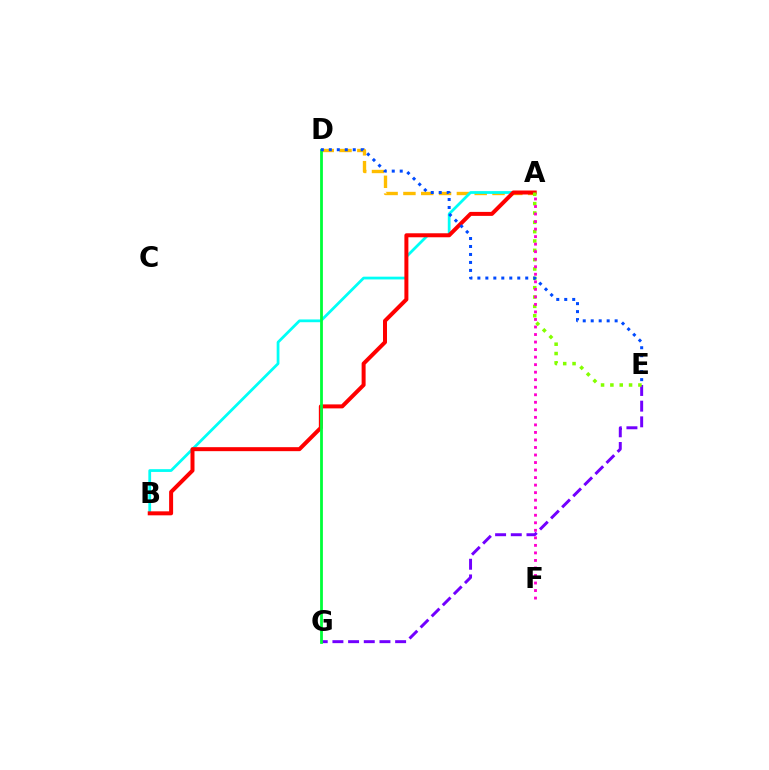{('A', 'D'): [{'color': '#ffbd00', 'line_style': 'dashed', 'thickness': 2.42}], ('E', 'G'): [{'color': '#7200ff', 'line_style': 'dashed', 'thickness': 2.13}], ('A', 'B'): [{'color': '#00fff6', 'line_style': 'solid', 'thickness': 1.99}, {'color': '#ff0000', 'line_style': 'solid', 'thickness': 2.87}], ('D', 'G'): [{'color': '#00ff39', 'line_style': 'solid', 'thickness': 2.01}], ('A', 'E'): [{'color': '#84ff00', 'line_style': 'dotted', 'thickness': 2.54}], ('A', 'F'): [{'color': '#ff00cf', 'line_style': 'dotted', 'thickness': 2.05}], ('D', 'E'): [{'color': '#004bff', 'line_style': 'dotted', 'thickness': 2.17}]}